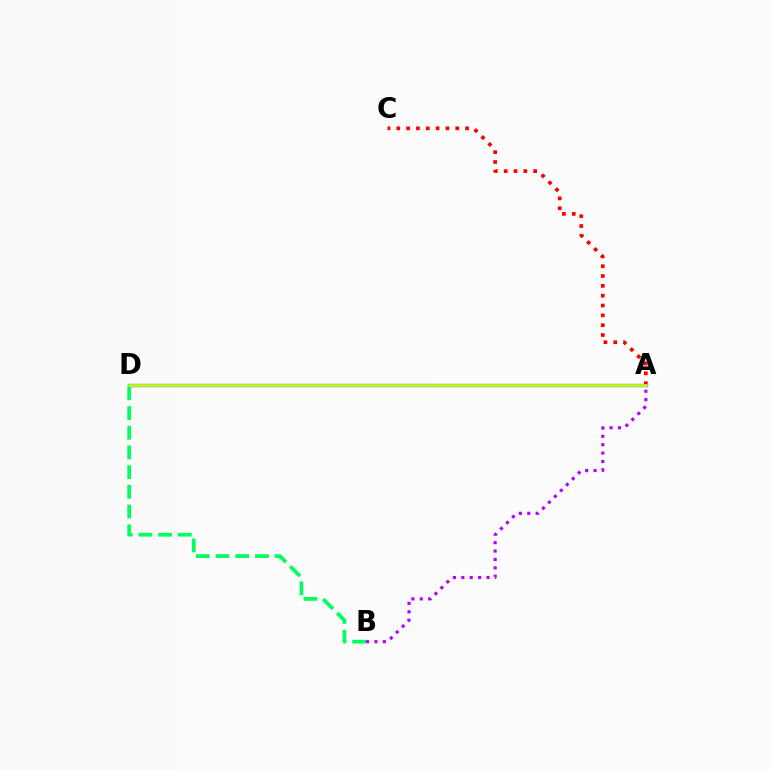{('A', 'D'): [{'color': '#0074ff', 'line_style': 'solid', 'thickness': 2.38}, {'color': '#d1ff00', 'line_style': 'solid', 'thickness': 1.89}], ('A', 'B'): [{'color': '#b900ff', 'line_style': 'dotted', 'thickness': 2.28}], ('B', 'D'): [{'color': '#00ff5c', 'line_style': 'dashed', 'thickness': 2.68}], ('A', 'C'): [{'color': '#ff0000', 'line_style': 'dotted', 'thickness': 2.67}]}